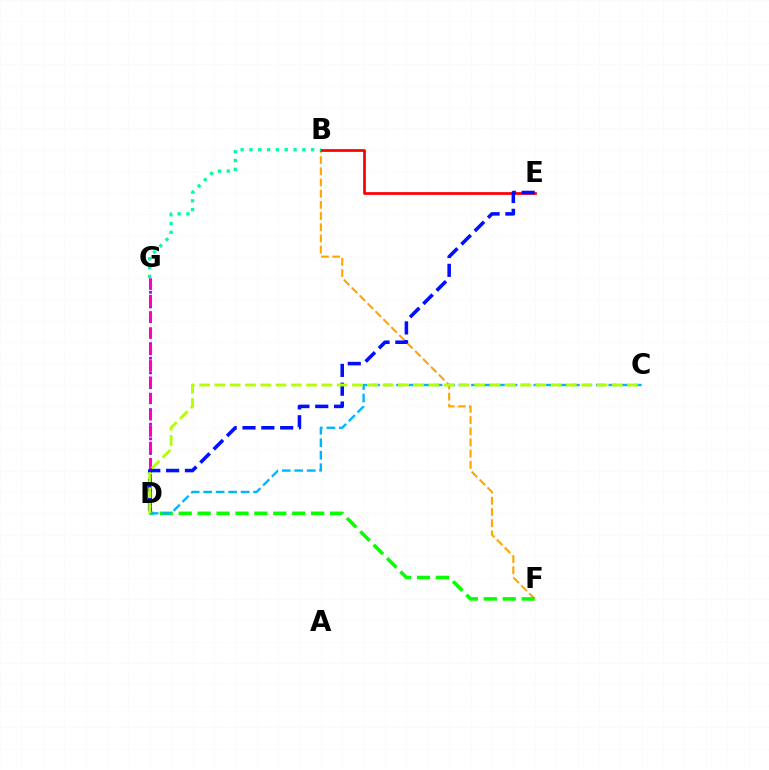{('B', 'F'): [{'color': '#ffa500', 'line_style': 'dashed', 'thickness': 1.52}], ('D', 'G'): [{'color': '#9b00ff', 'line_style': 'dotted', 'thickness': 1.99}, {'color': '#ff00bd', 'line_style': 'dashed', 'thickness': 2.22}], ('B', 'E'): [{'color': '#ff0000', 'line_style': 'solid', 'thickness': 1.97}], ('D', 'F'): [{'color': '#08ff00', 'line_style': 'dashed', 'thickness': 2.57}], ('B', 'G'): [{'color': '#00ff9d', 'line_style': 'dotted', 'thickness': 2.4}], ('C', 'D'): [{'color': '#00b5ff', 'line_style': 'dashed', 'thickness': 1.7}, {'color': '#b3ff00', 'line_style': 'dashed', 'thickness': 2.08}], ('D', 'E'): [{'color': '#0010ff', 'line_style': 'dashed', 'thickness': 2.56}]}